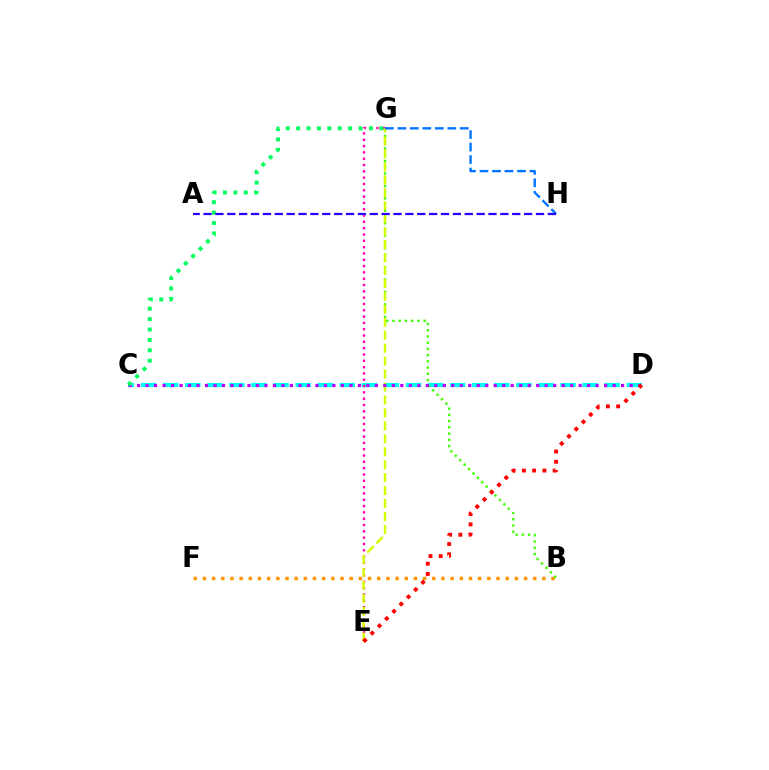{('C', 'D'): [{'color': '#00fff6', 'line_style': 'dashed', 'thickness': 3.0}, {'color': '#b900ff', 'line_style': 'dotted', 'thickness': 2.31}], ('E', 'G'): [{'color': '#ff00ac', 'line_style': 'dotted', 'thickness': 1.72}, {'color': '#d1ff00', 'line_style': 'dashed', 'thickness': 1.76}], ('B', 'F'): [{'color': '#ff9400', 'line_style': 'dotted', 'thickness': 2.49}], ('B', 'G'): [{'color': '#3dff00', 'line_style': 'dotted', 'thickness': 1.69}], ('G', 'H'): [{'color': '#0074ff', 'line_style': 'dashed', 'thickness': 1.7}], ('D', 'E'): [{'color': '#ff0000', 'line_style': 'dotted', 'thickness': 2.79}], ('C', 'G'): [{'color': '#00ff5c', 'line_style': 'dotted', 'thickness': 2.83}], ('A', 'H'): [{'color': '#2500ff', 'line_style': 'dashed', 'thickness': 1.61}]}